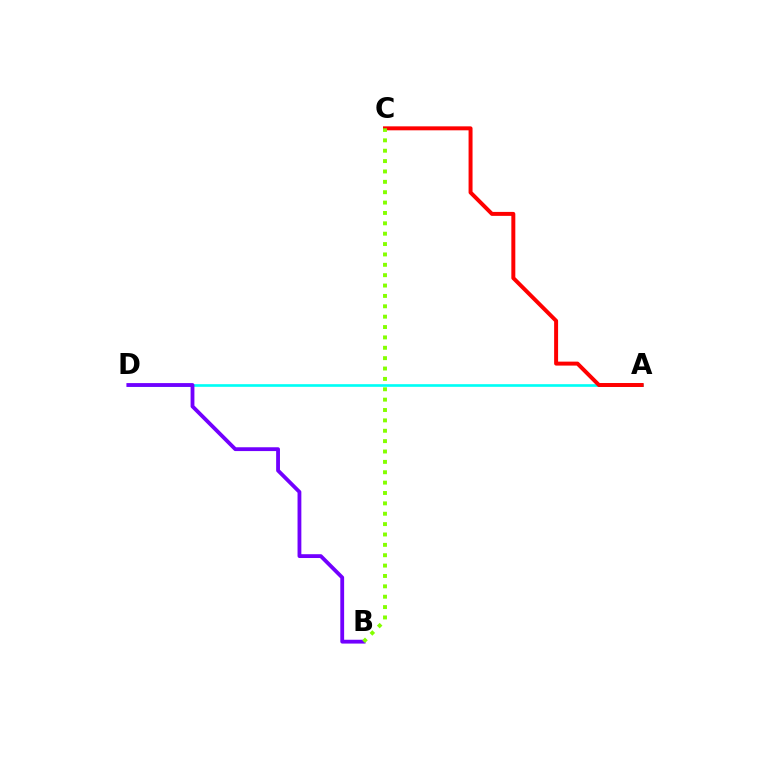{('A', 'D'): [{'color': '#00fff6', 'line_style': 'solid', 'thickness': 1.91}], ('B', 'D'): [{'color': '#7200ff', 'line_style': 'solid', 'thickness': 2.75}], ('A', 'C'): [{'color': '#ff0000', 'line_style': 'solid', 'thickness': 2.86}], ('B', 'C'): [{'color': '#84ff00', 'line_style': 'dotted', 'thickness': 2.82}]}